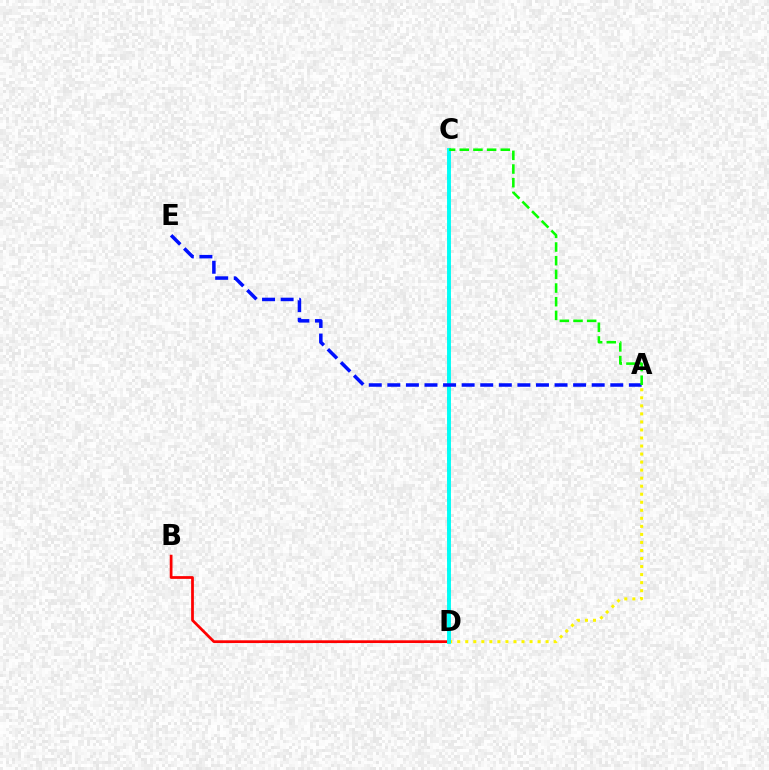{('A', 'D'): [{'color': '#fcf500', 'line_style': 'dotted', 'thickness': 2.18}], ('C', 'D'): [{'color': '#ee00ff', 'line_style': 'dotted', 'thickness': 2.73}, {'color': '#00fff6', 'line_style': 'solid', 'thickness': 2.8}], ('B', 'D'): [{'color': '#ff0000', 'line_style': 'solid', 'thickness': 1.98}], ('A', 'E'): [{'color': '#0010ff', 'line_style': 'dashed', 'thickness': 2.52}], ('A', 'C'): [{'color': '#08ff00', 'line_style': 'dashed', 'thickness': 1.86}]}